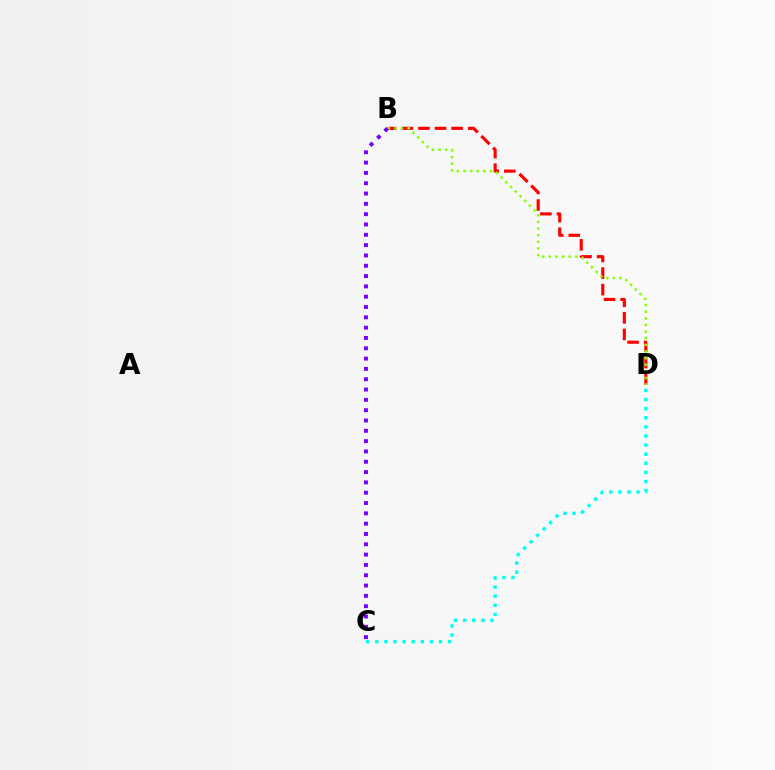{('B', 'D'): [{'color': '#ff0000', 'line_style': 'dashed', 'thickness': 2.25}, {'color': '#84ff00', 'line_style': 'dotted', 'thickness': 1.8}], ('B', 'C'): [{'color': '#7200ff', 'line_style': 'dotted', 'thickness': 2.8}], ('C', 'D'): [{'color': '#00fff6', 'line_style': 'dotted', 'thickness': 2.47}]}